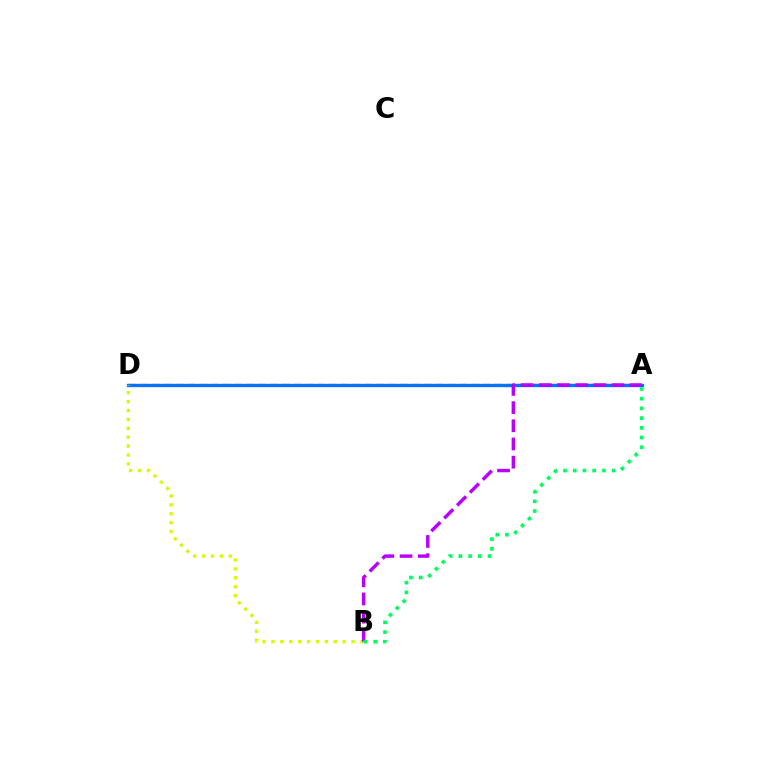{('A', 'D'): [{'color': '#ff0000', 'line_style': 'dashed', 'thickness': 1.61}, {'color': '#0074ff', 'line_style': 'solid', 'thickness': 2.39}], ('B', 'D'): [{'color': '#d1ff00', 'line_style': 'dotted', 'thickness': 2.42}], ('A', 'B'): [{'color': '#b900ff', 'line_style': 'dashed', 'thickness': 2.47}, {'color': '#00ff5c', 'line_style': 'dotted', 'thickness': 2.64}]}